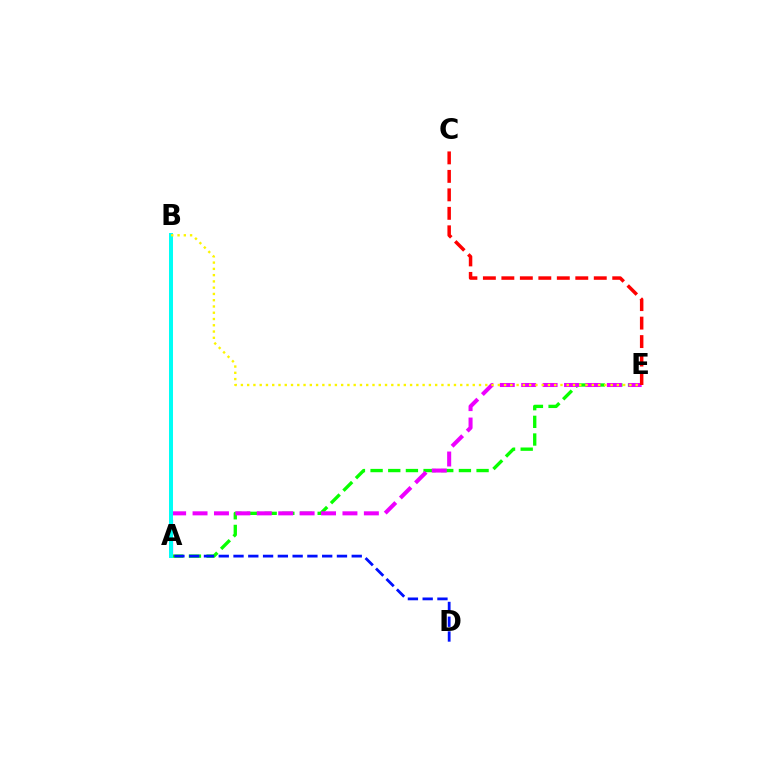{('A', 'E'): [{'color': '#08ff00', 'line_style': 'dashed', 'thickness': 2.4}, {'color': '#ee00ff', 'line_style': 'dashed', 'thickness': 2.91}], ('A', 'D'): [{'color': '#0010ff', 'line_style': 'dashed', 'thickness': 2.01}], ('C', 'E'): [{'color': '#ff0000', 'line_style': 'dashed', 'thickness': 2.51}], ('A', 'B'): [{'color': '#00fff6', 'line_style': 'solid', 'thickness': 2.87}], ('B', 'E'): [{'color': '#fcf500', 'line_style': 'dotted', 'thickness': 1.7}]}